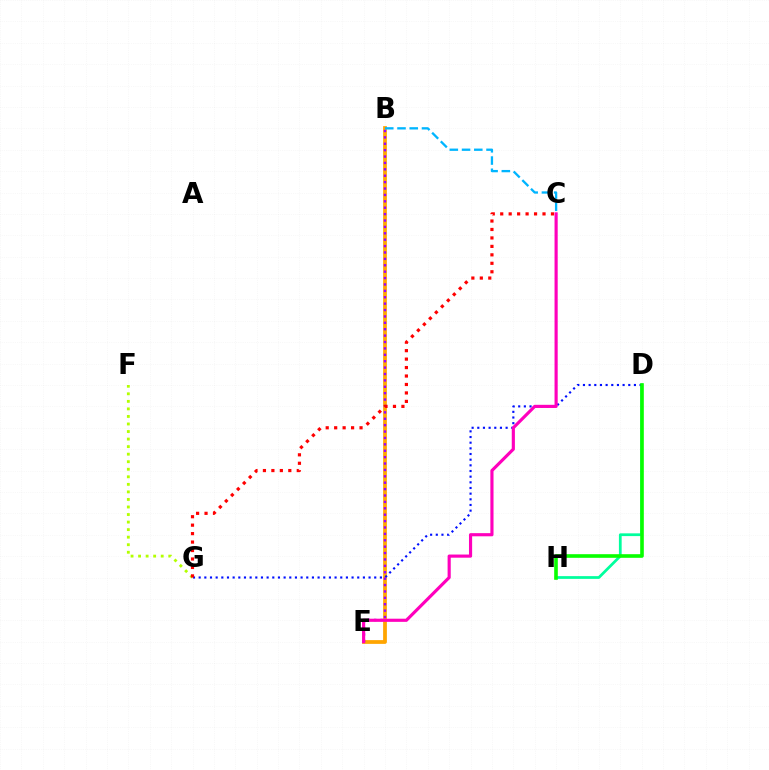{('D', 'H'): [{'color': '#00ff9d', 'line_style': 'solid', 'thickness': 1.98}, {'color': '#08ff00', 'line_style': 'solid', 'thickness': 2.61}], ('B', 'E'): [{'color': '#ffa500', 'line_style': 'solid', 'thickness': 2.71}, {'color': '#9b00ff', 'line_style': 'dotted', 'thickness': 1.74}], ('F', 'G'): [{'color': '#b3ff00', 'line_style': 'dotted', 'thickness': 2.05}], ('D', 'G'): [{'color': '#0010ff', 'line_style': 'dotted', 'thickness': 1.54}], ('C', 'E'): [{'color': '#ff00bd', 'line_style': 'solid', 'thickness': 2.27}], ('C', 'G'): [{'color': '#ff0000', 'line_style': 'dotted', 'thickness': 2.3}], ('B', 'C'): [{'color': '#00b5ff', 'line_style': 'dashed', 'thickness': 1.66}]}